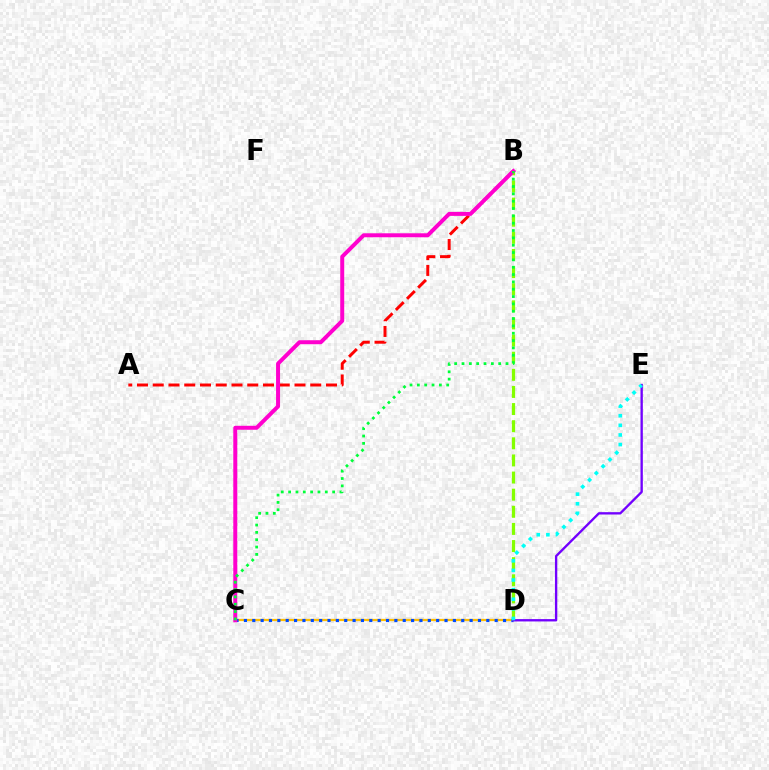{('C', 'D'): [{'color': '#ffbd00', 'line_style': 'solid', 'thickness': 1.64}, {'color': '#004bff', 'line_style': 'dotted', 'thickness': 2.27}], ('A', 'B'): [{'color': '#ff0000', 'line_style': 'dashed', 'thickness': 2.14}], ('B', 'D'): [{'color': '#84ff00', 'line_style': 'dashed', 'thickness': 2.33}], ('D', 'E'): [{'color': '#7200ff', 'line_style': 'solid', 'thickness': 1.69}, {'color': '#00fff6', 'line_style': 'dotted', 'thickness': 2.61}], ('B', 'C'): [{'color': '#ff00cf', 'line_style': 'solid', 'thickness': 2.86}, {'color': '#00ff39', 'line_style': 'dotted', 'thickness': 1.99}]}